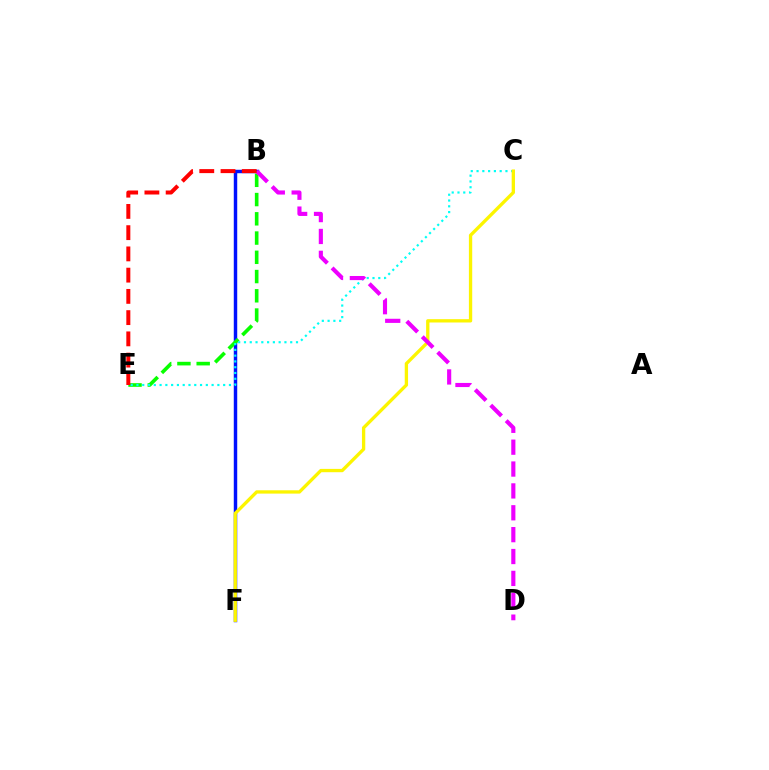{('B', 'F'): [{'color': '#0010ff', 'line_style': 'solid', 'thickness': 2.48}], ('B', 'E'): [{'color': '#08ff00', 'line_style': 'dashed', 'thickness': 2.61}, {'color': '#ff0000', 'line_style': 'dashed', 'thickness': 2.89}], ('C', 'E'): [{'color': '#00fff6', 'line_style': 'dotted', 'thickness': 1.57}], ('C', 'F'): [{'color': '#fcf500', 'line_style': 'solid', 'thickness': 2.39}], ('B', 'D'): [{'color': '#ee00ff', 'line_style': 'dashed', 'thickness': 2.97}]}